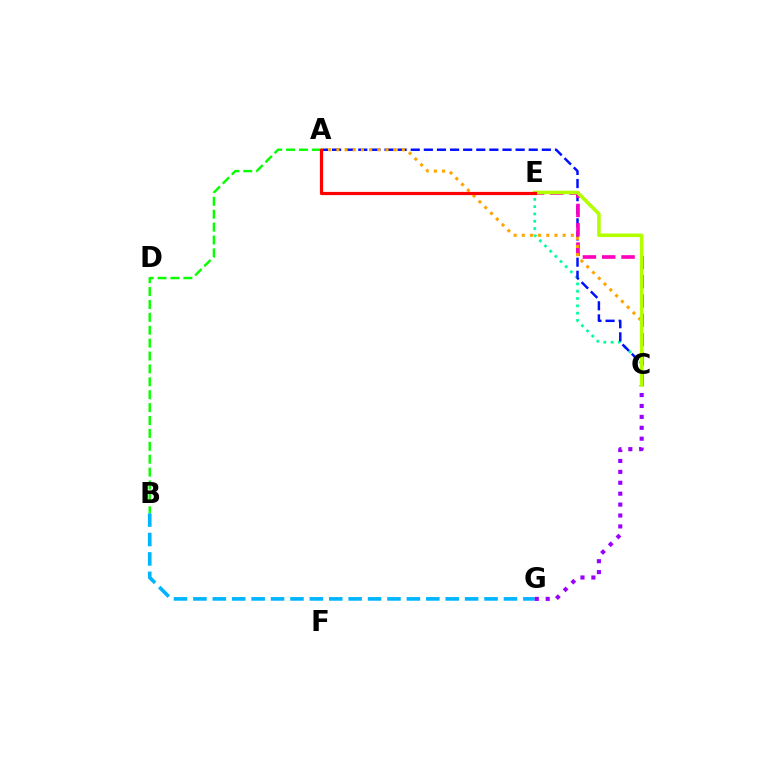{('C', 'E'): [{'color': '#00ff9d', 'line_style': 'dotted', 'thickness': 1.99}, {'color': '#ff00bd', 'line_style': 'dashed', 'thickness': 2.62}, {'color': '#b3ff00', 'line_style': 'solid', 'thickness': 2.56}], ('A', 'C'): [{'color': '#0010ff', 'line_style': 'dashed', 'thickness': 1.78}, {'color': '#ffa500', 'line_style': 'dotted', 'thickness': 2.22}], ('A', 'B'): [{'color': '#08ff00', 'line_style': 'dashed', 'thickness': 1.75}], ('B', 'G'): [{'color': '#00b5ff', 'line_style': 'dashed', 'thickness': 2.64}], ('C', 'G'): [{'color': '#9b00ff', 'line_style': 'dotted', 'thickness': 2.96}], ('A', 'E'): [{'color': '#ff0000', 'line_style': 'solid', 'thickness': 2.3}]}